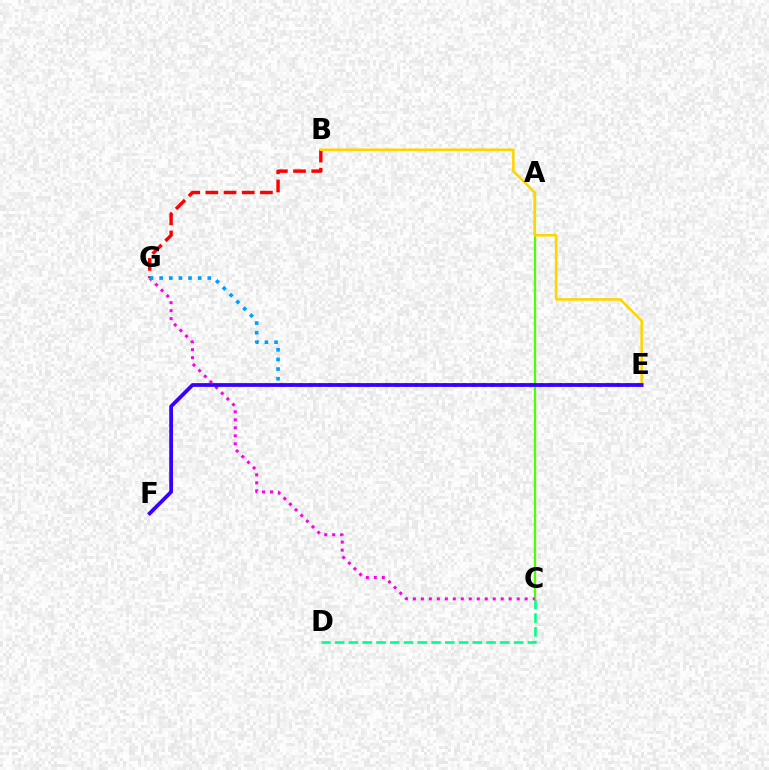{('A', 'C'): [{'color': '#4fff00', 'line_style': 'solid', 'thickness': 1.63}], ('B', 'G'): [{'color': '#ff0000', 'line_style': 'dashed', 'thickness': 2.47}], ('C', 'D'): [{'color': '#00ff86', 'line_style': 'dashed', 'thickness': 1.87}], ('C', 'G'): [{'color': '#ff00ed', 'line_style': 'dotted', 'thickness': 2.17}], ('B', 'E'): [{'color': '#ffd500', 'line_style': 'solid', 'thickness': 1.85}], ('E', 'G'): [{'color': '#009eff', 'line_style': 'dotted', 'thickness': 2.61}], ('E', 'F'): [{'color': '#3700ff', 'line_style': 'solid', 'thickness': 2.71}]}